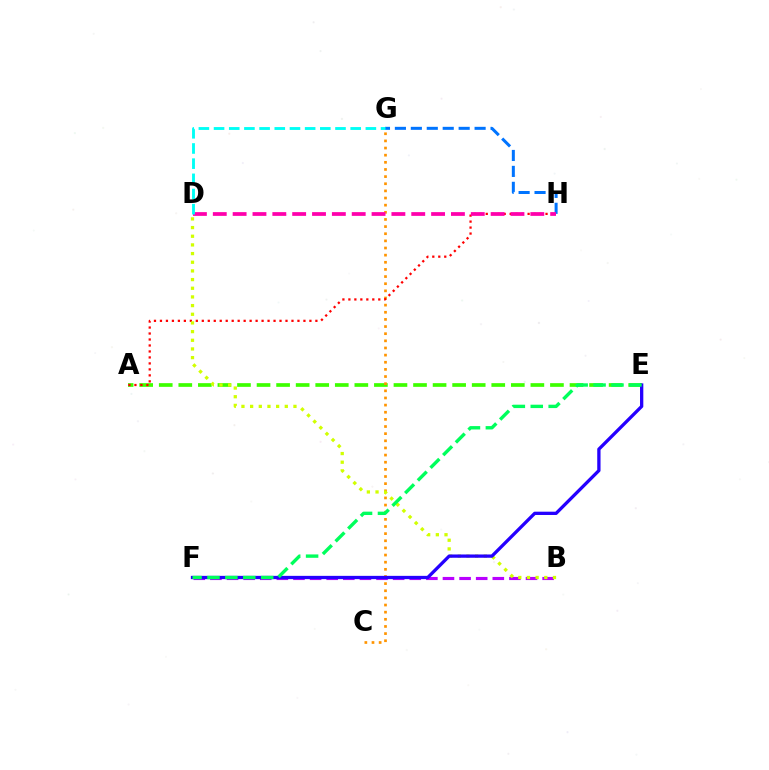{('A', 'E'): [{'color': '#3dff00', 'line_style': 'dashed', 'thickness': 2.66}], ('C', 'G'): [{'color': '#ff9400', 'line_style': 'dotted', 'thickness': 1.94}], ('A', 'H'): [{'color': '#ff0000', 'line_style': 'dotted', 'thickness': 1.62}], ('G', 'H'): [{'color': '#0074ff', 'line_style': 'dashed', 'thickness': 2.17}], ('B', 'F'): [{'color': '#b900ff', 'line_style': 'dashed', 'thickness': 2.26}], ('B', 'D'): [{'color': '#d1ff00', 'line_style': 'dotted', 'thickness': 2.36}], ('E', 'F'): [{'color': '#2500ff', 'line_style': 'solid', 'thickness': 2.37}, {'color': '#00ff5c', 'line_style': 'dashed', 'thickness': 2.43}], ('D', 'H'): [{'color': '#ff00ac', 'line_style': 'dashed', 'thickness': 2.7}], ('D', 'G'): [{'color': '#00fff6', 'line_style': 'dashed', 'thickness': 2.06}]}